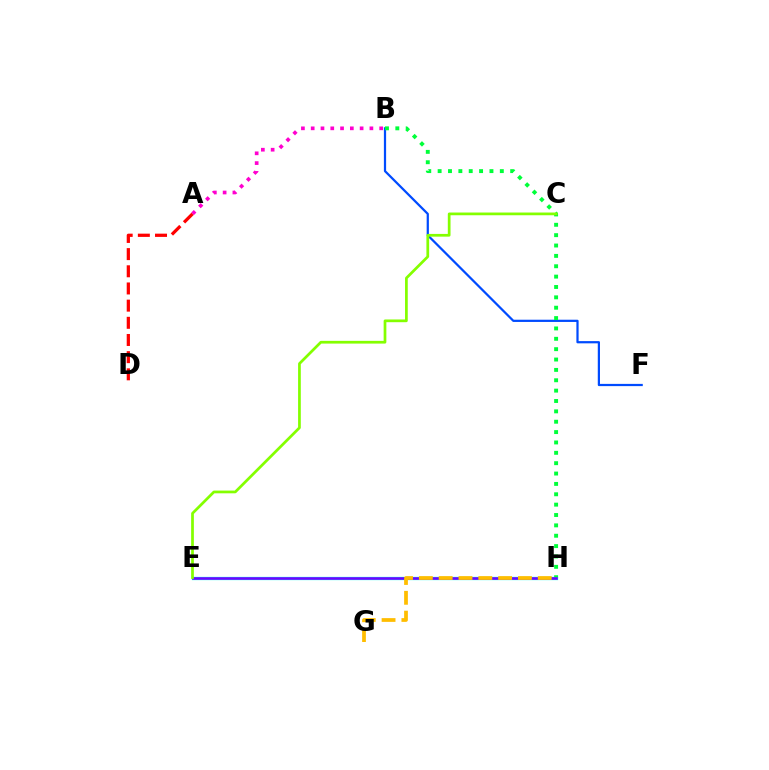{('B', 'F'): [{'color': '#004bff', 'line_style': 'solid', 'thickness': 1.6}], ('E', 'H'): [{'color': '#00fff6', 'line_style': 'solid', 'thickness': 2.35}, {'color': '#7200ff', 'line_style': 'solid', 'thickness': 1.83}], ('A', 'B'): [{'color': '#ff00cf', 'line_style': 'dotted', 'thickness': 2.66}], ('A', 'D'): [{'color': '#ff0000', 'line_style': 'dashed', 'thickness': 2.33}], ('B', 'H'): [{'color': '#00ff39', 'line_style': 'dotted', 'thickness': 2.82}], ('C', 'E'): [{'color': '#84ff00', 'line_style': 'solid', 'thickness': 1.96}], ('G', 'H'): [{'color': '#ffbd00', 'line_style': 'dashed', 'thickness': 2.69}]}